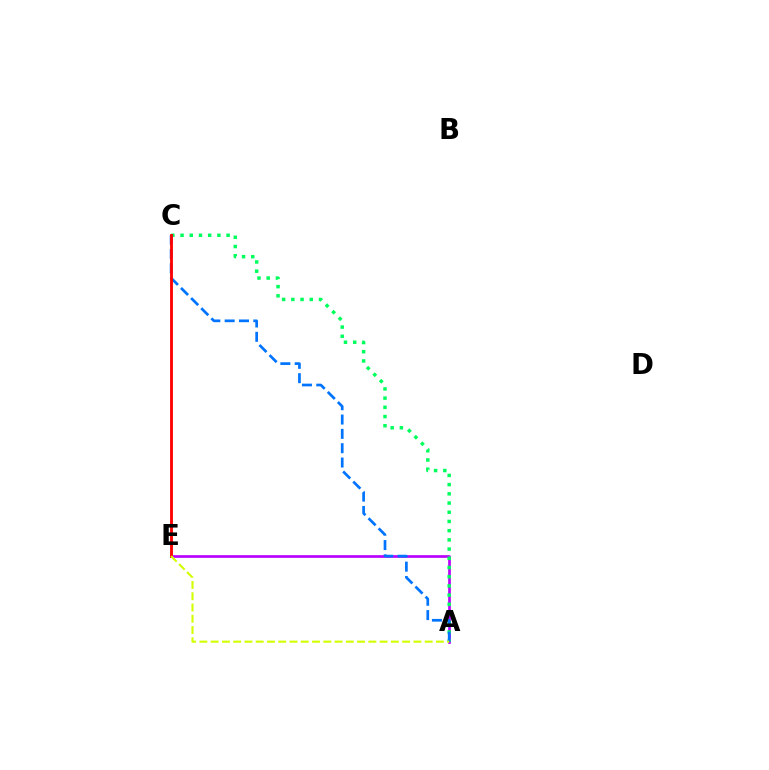{('A', 'E'): [{'color': '#b900ff', 'line_style': 'solid', 'thickness': 1.93}, {'color': '#d1ff00', 'line_style': 'dashed', 'thickness': 1.53}], ('A', 'C'): [{'color': '#00ff5c', 'line_style': 'dotted', 'thickness': 2.5}, {'color': '#0074ff', 'line_style': 'dashed', 'thickness': 1.95}], ('C', 'E'): [{'color': '#ff0000', 'line_style': 'solid', 'thickness': 2.05}]}